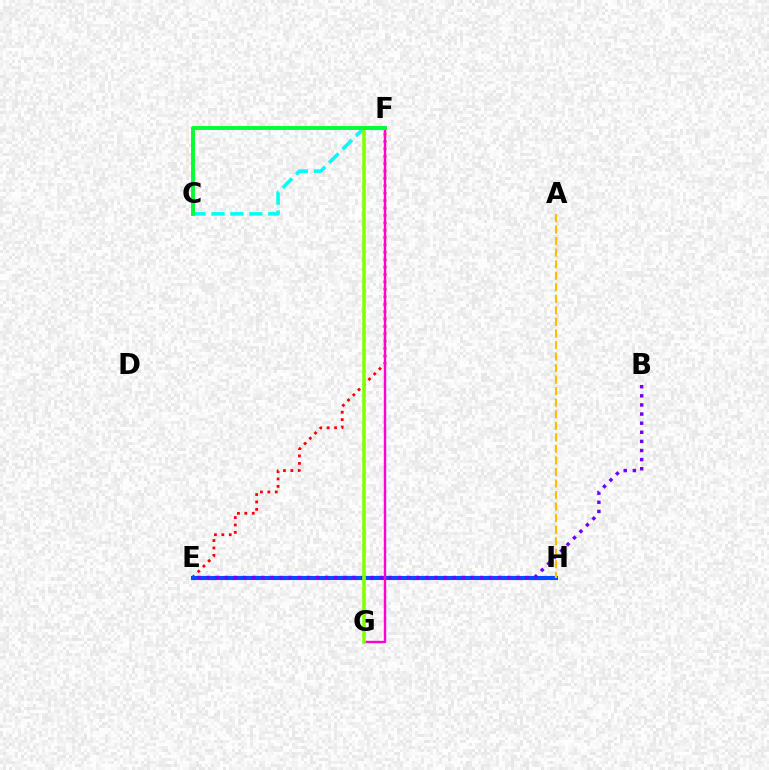{('E', 'F'): [{'color': '#ff0000', 'line_style': 'dotted', 'thickness': 2.01}], ('C', 'F'): [{'color': '#00fff6', 'line_style': 'dashed', 'thickness': 2.57}, {'color': '#00ff39', 'line_style': 'solid', 'thickness': 2.81}], ('E', 'H'): [{'color': '#004bff', 'line_style': 'solid', 'thickness': 2.96}], ('B', 'E'): [{'color': '#7200ff', 'line_style': 'dotted', 'thickness': 2.48}], ('F', 'G'): [{'color': '#ff00cf', 'line_style': 'solid', 'thickness': 1.74}, {'color': '#84ff00', 'line_style': 'solid', 'thickness': 2.57}], ('A', 'H'): [{'color': '#ffbd00', 'line_style': 'dashed', 'thickness': 1.57}]}